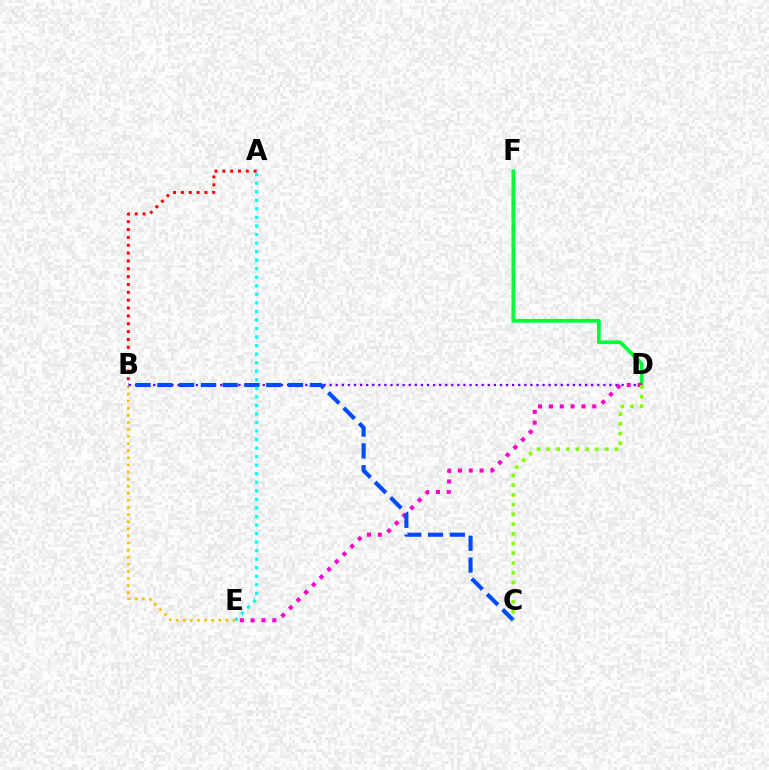{('A', 'B'): [{'color': '#ff0000', 'line_style': 'dotted', 'thickness': 2.13}], ('D', 'F'): [{'color': '#00ff39', 'line_style': 'solid', 'thickness': 2.71}], ('B', 'D'): [{'color': '#7200ff', 'line_style': 'dotted', 'thickness': 1.65}], ('B', 'E'): [{'color': '#ffbd00', 'line_style': 'dotted', 'thickness': 1.93}], ('D', 'E'): [{'color': '#ff00cf', 'line_style': 'dotted', 'thickness': 2.95}], ('B', 'C'): [{'color': '#004bff', 'line_style': 'dashed', 'thickness': 2.96}], ('C', 'D'): [{'color': '#84ff00', 'line_style': 'dotted', 'thickness': 2.64}], ('A', 'E'): [{'color': '#00fff6', 'line_style': 'dotted', 'thickness': 2.32}]}